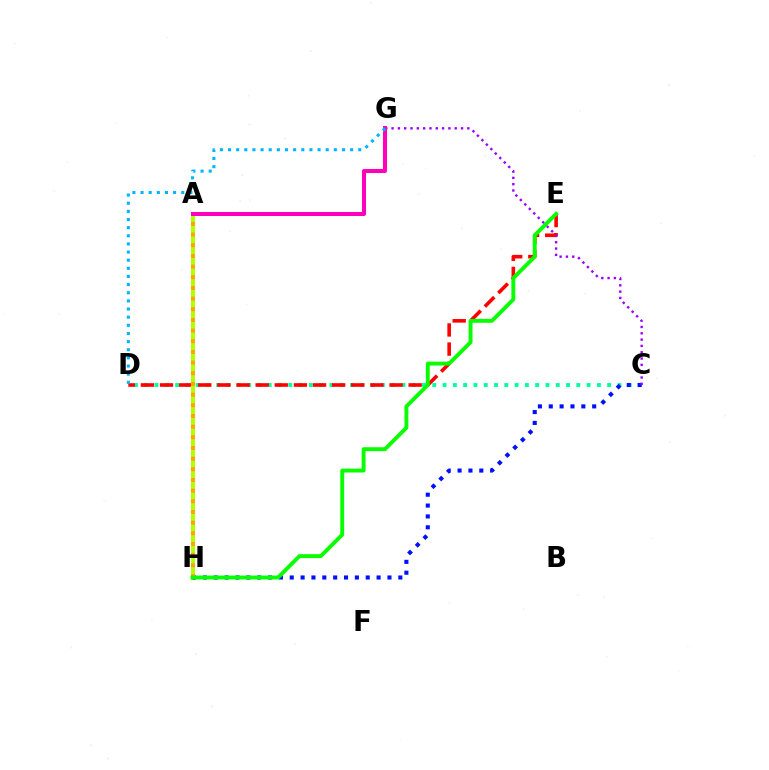{('C', 'D'): [{'color': '#00ff9d', 'line_style': 'dotted', 'thickness': 2.8}], ('D', 'E'): [{'color': '#ff0000', 'line_style': 'dashed', 'thickness': 2.6}], ('A', 'H'): [{'color': '#b3ff00', 'line_style': 'solid', 'thickness': 2.82}, {'color': '#ffa500', 'line_style': 'dotted', 'thickness': 2.9}], ('C', 'H'): [{'color': '#0010ff', 'line_style': 'dotted', 'thickness': 2.95}], ('C', 'G'): [{'color': '#9b00ff', 'line_style': 'dotted', 'thickness': 1.72}], ('A', 'G'): [{'color': '#ff00bd', 'line_style': 'solid', 'thickness': 2.89}], ('E', 'H'): [{'color': '#08ff00', 'line_style': 'solid', 'thickness': 2.8}], ('D', 'G'): [{'color': '#00b5ff', 'line_style': 'dotted', 'thickness': 2.21}]}